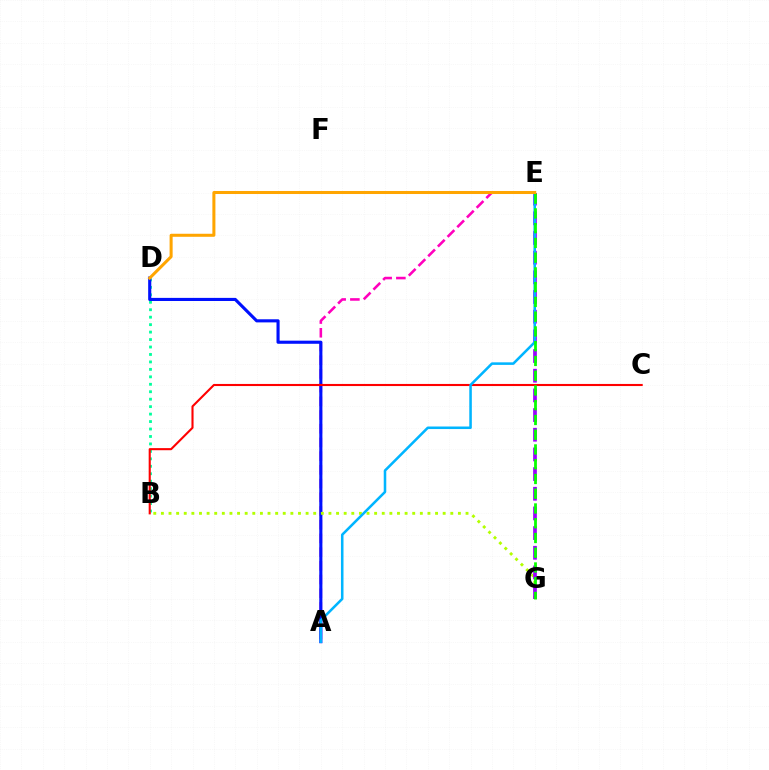{('A', 'E'): [{'color': '#ff00bd', 'line_style': 'dashed', 'thickness': 1.86}, {'color': '#00b5ff', 'line_style': 'solid', 'thickness': 1.83}], ('B', 'D'): [{'color': '#00ff9d', 'line_style': 'dotted', 'thickness': 2.03}], ('A', 'D'): [{'color': '#0010ff', 'line_style': 'solid', 'thickness': 2.24}], ('B', 'C'): [{'color': '#ff0000', 'line_style': 'solid', 'thickness': 1.51}], ('B', 'G'): [{'color': '#b3ff00', 'line_style': 'dotted', 'thickness': 2.07}], ('E', 'G'): [{'color': '#9b00ff', 'line_style': 'dashed', 'thickness': 2.67}, {'color': '#08ff00', 'line_style': 'dashed', 'thickness': 2.0}], ('D', 'E'): [{'color': '#ffa500', 'line_style': 'solid', 'thickness': 2.18}]}